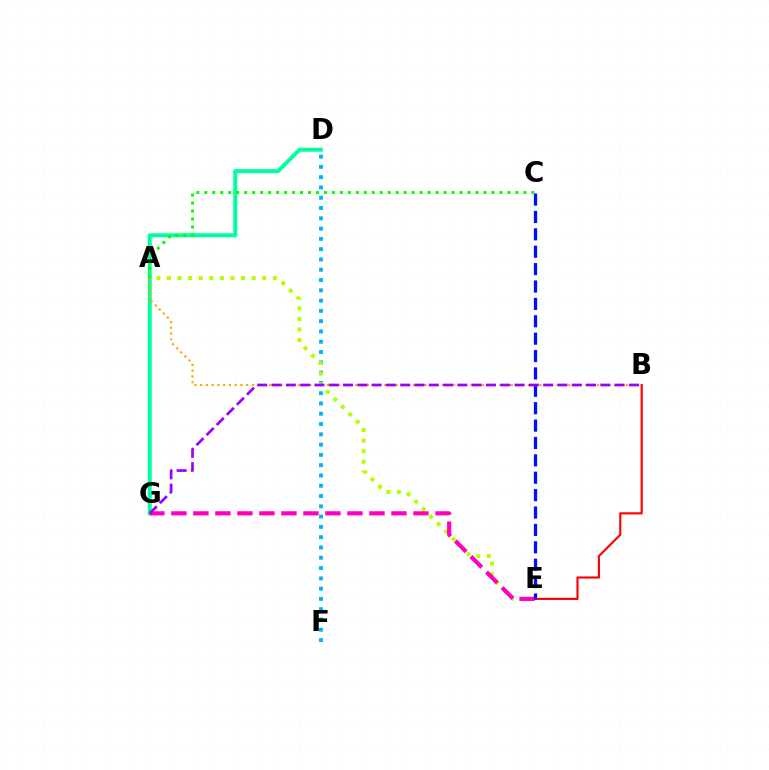{('D', 'F'): [{'color': '#00b5ff', 'line_style': 'dotted', 'thickness': 2.79}], ('D', 'G'): [{'color': '#00ff9d', 'line_style': 'solid', 'thickness': 2.86}], ('A', 'E'): [{'color': '#b3ff00', 'line_style': 'dotted', 'thickness': 2.88}], ('B', 'E'): [{'color': '#ff0000', 'line_style': 'solid', 'thickness': 1.55}], ('A', 'B'): [{'color': '#ffa500', 'line_style': 'dotted', 'thickness': 1.56}], ('E', 'G'): [{'color': '#ff00bd', 'line_style': 'dashed', 'thickness': 2.99}], ('A', 'C'): [{'color': '#08ff00', 'line_style': 'dotted', 'thickness': 2.17}], ('C', 'E'): [{'color': '#0010ff', 'line_style': 'dashed', 'thickness': 2.36}], ('B', 'G'): [{'color': '#9b00ff', 'line_style': 'dashed', 'thickness': 1.94}]}